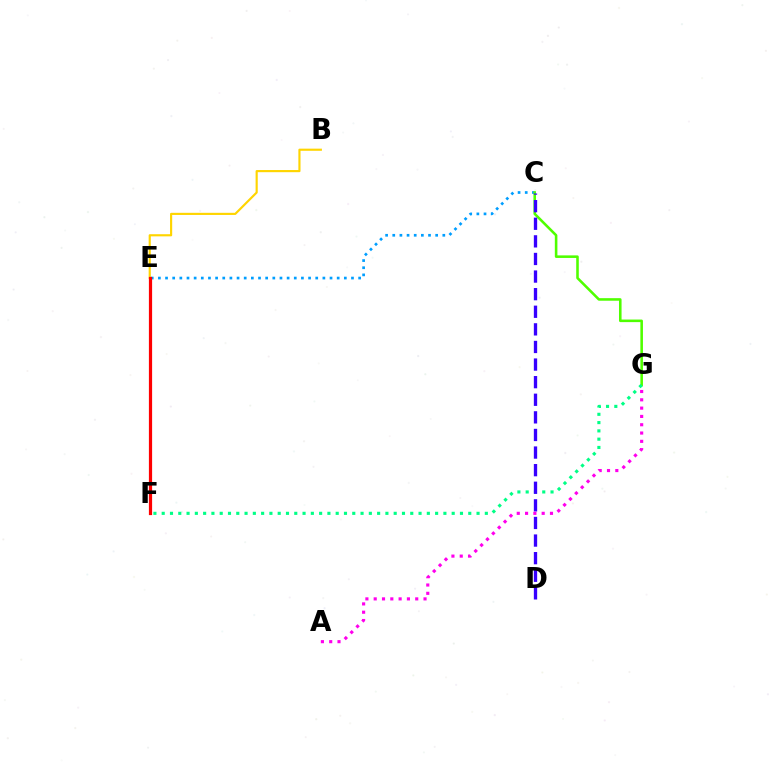{('B', 'E'): [{'color': '#ffd500', 'line_style': 'solid', 'thickness': 1.55}], ('C', 'E'): [{'color': '#009eff', 'line_style': 'dotted', 'thickness': 1.94}], ('E', 'F'): [{'color': '#ff0000', 'line_style': 'solid', 'thickness': 2.31}], ('C', 'G'): [{'color': '#4fff00', 'line_style': 'solid', 'thickness': 1.85}], ('F', 'G'): [{'color': '#00ff86', 'line_style': 'dotted', 'thickness': 2.25}], ('C', 'D'): [{'color': '#3700ff', 'line_style': 'dashed', 'thickness': 2.39}], ('A', 'G'): [{'color': '#ff00ed', 'line_style': 'dotted', 'thickness': 2.26}]}